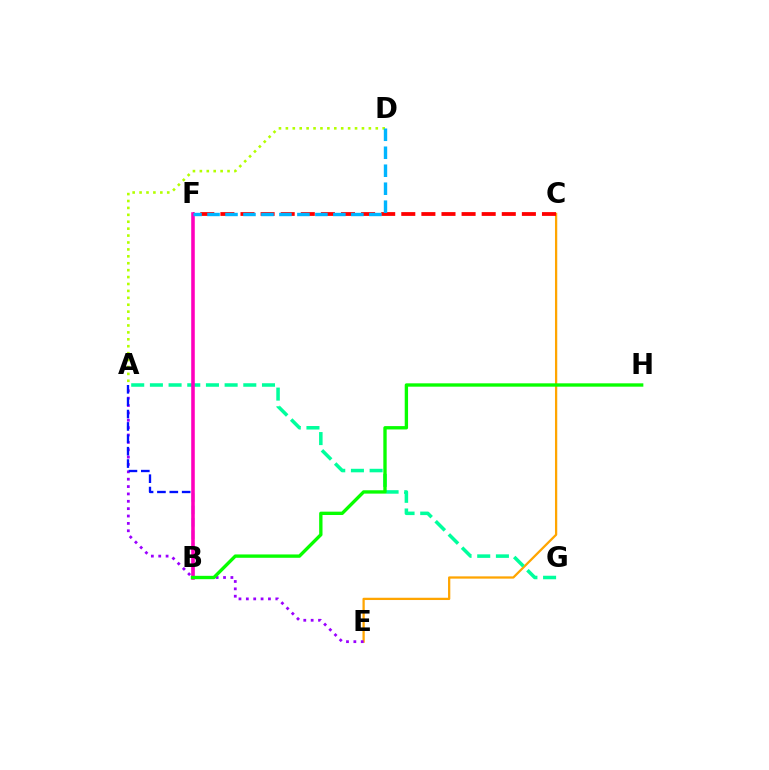{('C', 'E'): [{'color': '#ffa500', 'line_style': 'solid', 'thickness': 1.63}], ('A', 'E'): [{'color': '#9b00ff', 'line_style': 'dotted', 'thickness': 2.0}], ('C', 'F'): [{'color': '#ff0000', 'line_style': 'dashed', 'thickness': 2.73}], ('A', 'G'): [{'color': '#00ff9d', 'line_style': 'dashed', 'thickness': 2.54}], ('A', 'B'): [{'color': '#0010ff', 'line_style': 'dashed', 'thickness': 1.68}], ('A', 'D'): [{'color': '#b3ff00', 'line_style': 'dotted', 'thickness': 1.88}], ('B', 'F'): [{'color': '#ff00bd', 'line_style': 'solid', 'thickness': 2.57}], ('D', 'F'): [{'color': '#00b5ff', 'line_style': 'dashed', 'thickness': 2.44}], ('B', 'H'): [{'color': '#08ff00', 'line_style': 'solid', 'thickness': 2.41}]}